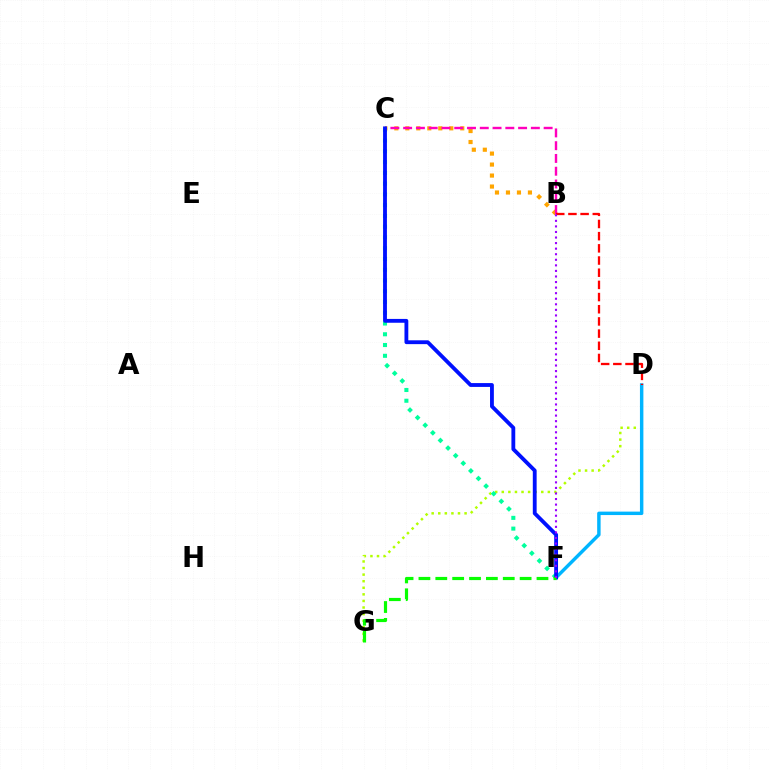{('D', 'G'): [{'color': '#b3ff00', 'line_style': 'dotted', 'thickness': 1.79}], ('C', 'F'): [{'color': '#00ff9d', 'line_style': 'dotted', 'thickness': 2.92}, {'color': '#0010ff', 'line_style': 'solid', 'thickness': 2.76}], ('D', 'F'): [{'color': '#00b5ff', 'line_style': 'solid', 'thickness': 2.48}], ('B', 'C'): [{'color': '#ffa500', 'line_style': 'dotted', 'thickness': 2.99}, {'color': '#ff00bd', 'line_style': 'dashed', 'thickness': 1.74}], ('F', 'G'): [{'color': '#08ff00', 'line_style': 'dashed', 'thickness': 2.29}], ('B', 'D'): [{'color': '#ff0000', 'line_style': 'dashed', 'thickness': 1.65}], ('B', 'F'): [{'color': '#9b00ff', 'line_style': 'dotted', 'thickness': 1.51}]}